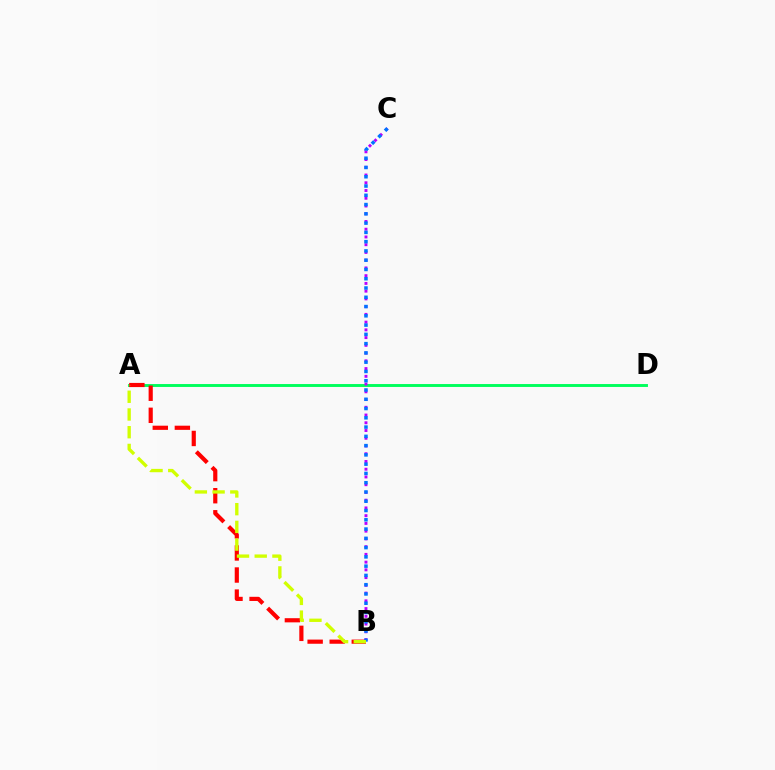{('A', 'D'): [{'color': '#00ff5c', 'line_style': 'solid', 'thickness': 2.09}], ('A', 'B'): [{'color': '#ff0000', 'line_style': 'dashed', 'thickness': 3.0}, {'color': '#d1ff00', 'line_style': 'dashed', 'thickness': 2.41}], ('B', 'C'): [{'color': '#b900ff', 'line_style': 'dotted', 'thickness': 2.1}, {'color': '#0074ff', 'line_style': 'dotted', 'thickness': 2.52}]}